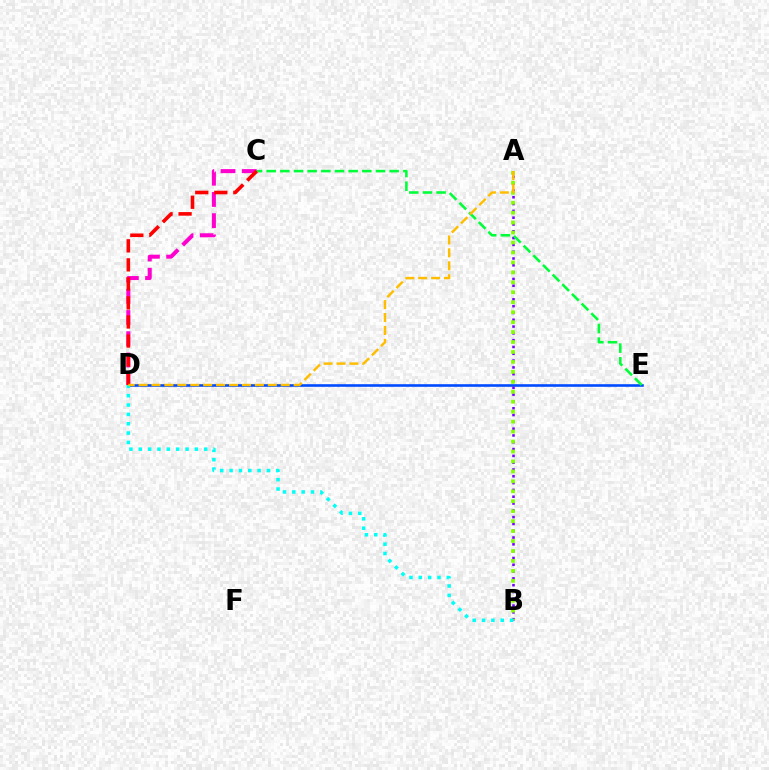{('D', 'E'): [{'color': '#004bff', 'line_style': 'solid', 'thickness': 1.88}], ('A', 'B'): [{'color': '#7200ff', 'line_style': 'dotted', 'thickness': 1.85}, {'color': '#84ff00', 'line_style': 'dotted', 'thickness': 2.7}], ('C', 'E'): [{'color': '#00ff39', 'line_style': 'dashed', 'thickness': 1.86}], ('B', 'D'): [{'color': '#00fff6', 'line_style': 'dotted', 'thickness': 2.54}], ('C', 'D'): [{'color': '#ff00cf', 'line_style': 'dashed', 'thickness': 2.88}, {'color': '#ff0000', 'line_style': 'dashed', 'thickness': 2.59}], ('A', 'D'): [{'color': '#ffbd00', 'line_style': 'dashed', 'thickness': 1.76}]}